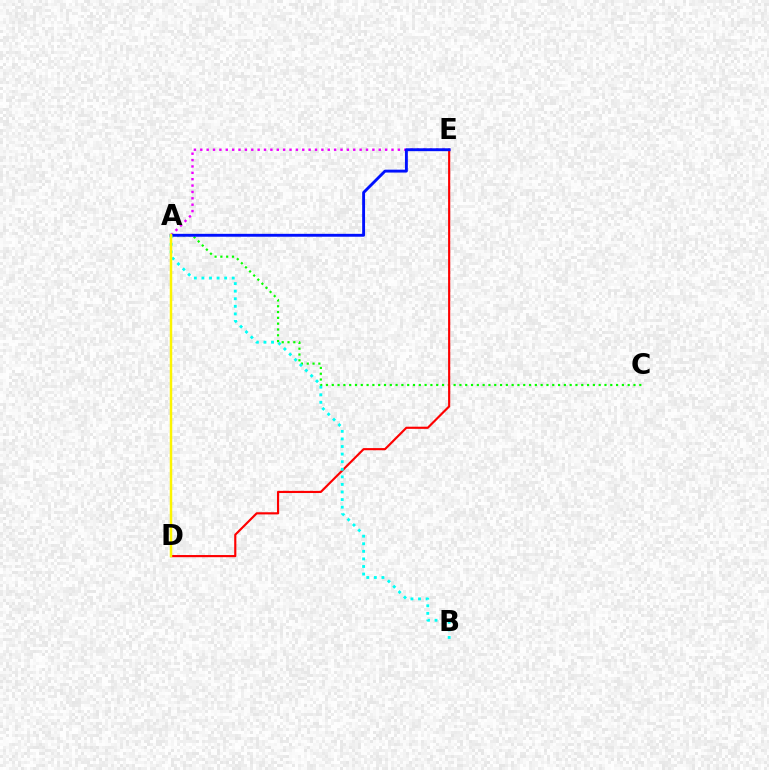{('A', 'C'): [{'color': '#08ff00', 'line_style': 'dotted', 'thickness': 1.58}], ('D', 'E'): [{'color': '#ff0000', 'line_style': 'solid', 'thickness': 1.55}], ('A', 'E'): [{'color': '#ee00ff', 'line_style': 'dotted', 'thickness': 1.73}, {'color': '#0010ff', 'line_style': 'solid', 'thickness': 2.08}], ('A', 'B'): [{'color': '#00fff6', 'line_style': 'dotted', 'thickness': 2.06}], ('A', 'D'): [{'color': '#fcf500', 'line_style': 'solid', 'thickness': 1.79}]}